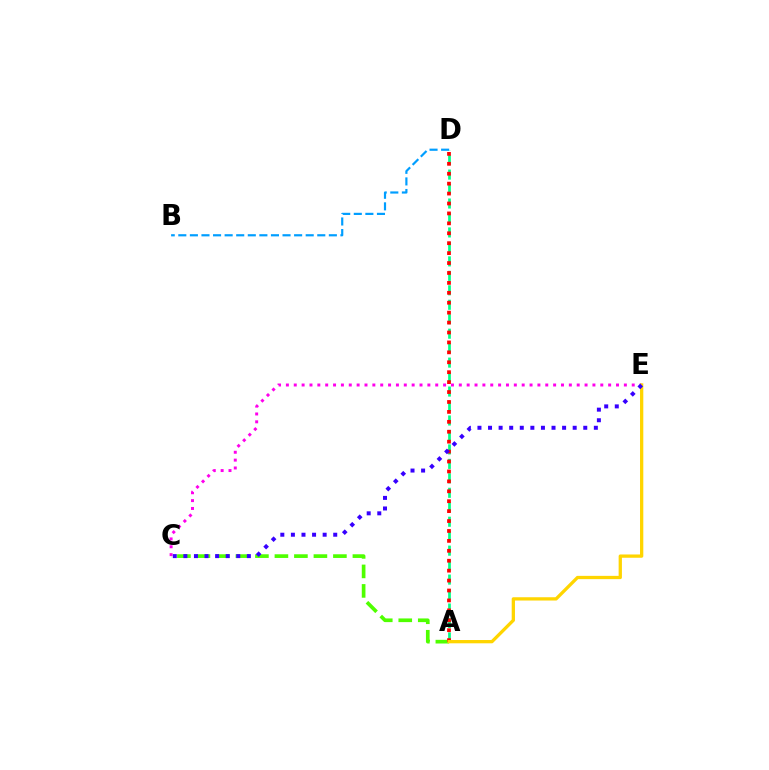{('C', 'E'): [{'color': '#ff00ed', 'line_style': 'dotted', 'thickness': 2.14}, {'color': '#3700ff', 'line_style': 'dotted', 'thickness': 2.87}], ('B', 'D'): [{'color': '#009eff', 'line_style': 'dashed', 'thickness': 1.57}], ('A', 'C'): [{'color': '#4fff00', 'line_style': 'dashed', 'thickness': 2.65}], ('A', 'D'): [{'color': '#00ff86', 'line_style': 'dashed', 'thickness': 1.96}, {'color': '#ff0000', 'line_style': 'dotted', 'thickness': 2.7}], ('A', 'E'): [{'color': '#ffd500', 'line_style': 'solid', 'thickness': 2.36}]}